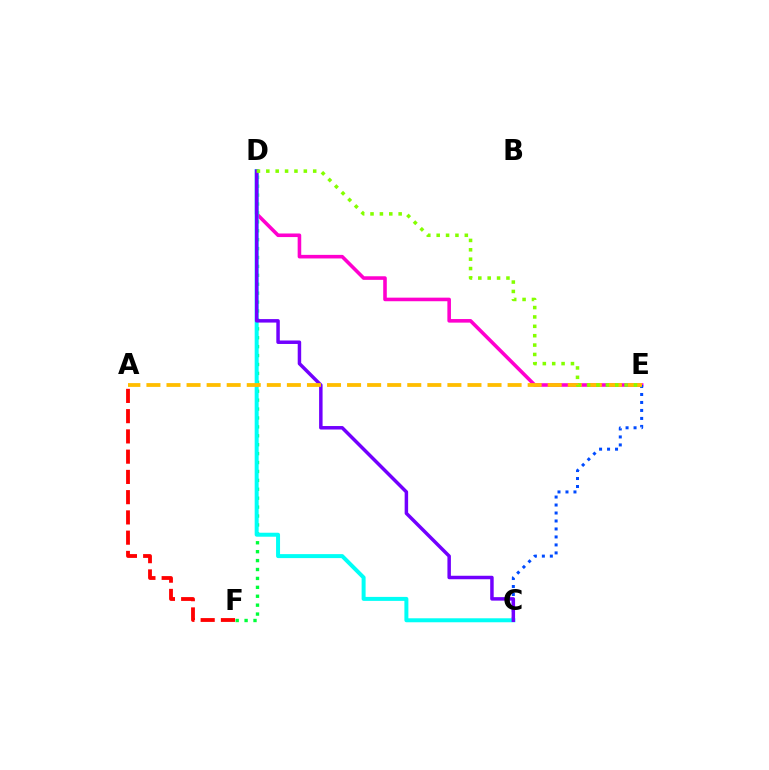{('D', 'E'): [{'color': '#ff00cf', 'line_style': 'solid', 'thickness': 2.58}, {'color': '#84ff00', 'line_style': 'dotted', 'thickness': 2.55}], ('A', 'F'): [{'color': '#ff0000', 'line_style': 'dashed', 'thickness': 2.75}], ('D', 'F'): [{'color': '#00ff39', 'line_style': 'dotted', 'thickness': 2.42}], ('C', 'E'): [{'color': '#004bff', 'line_style': 'dotted', 'thickness': 2.17}], ('C', 'D'): [{'color': '#00fff6', 'line_style': 'solid', 'thickness': 2.87}, {'color': '#7200ff', 'line_style': 'solid', 'thickness': 2.51}], ('A', 'E'): [{'color': '#ffbd00', 'line_style': 'dashed', 'thickness': 2.73}]}